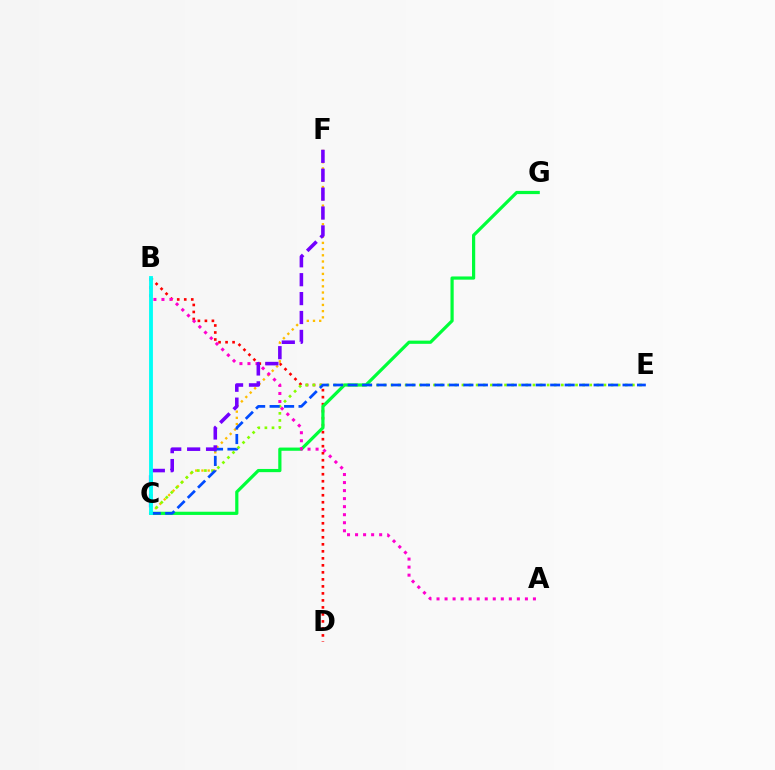{('B', 'D'): [{'color': '#ff0000', 'line_style': 'dotted', 'thickness': 1.9}], ('C', 'G'): [{'color': '#00ff39', 'line_style': 'solid', 'thickness': 2.31}], ('C', 'F'): [{'color': '#ffbd00', 'line_style': 'dotted', 'thickness': 1.69}, {'color': '#7200ff', 'line_style': 'dashed', 'thickness': 2.57}], ('C', 'E'): [{'color': '#84ff00', 'line_style': 'dotted', 'thickness': 1.93}, {'color': '#004bff', 'line_style': 'dashed', 'thickness': 1.97}], ('A', 'B'): [{'color': '#ff00cf', 'line_style': 'dotted', 'thickness': 2.18}], ('B', 'C'): [{'color': '#00fff6', 'line_style': 'solid', 'thickness': 2.77}]}